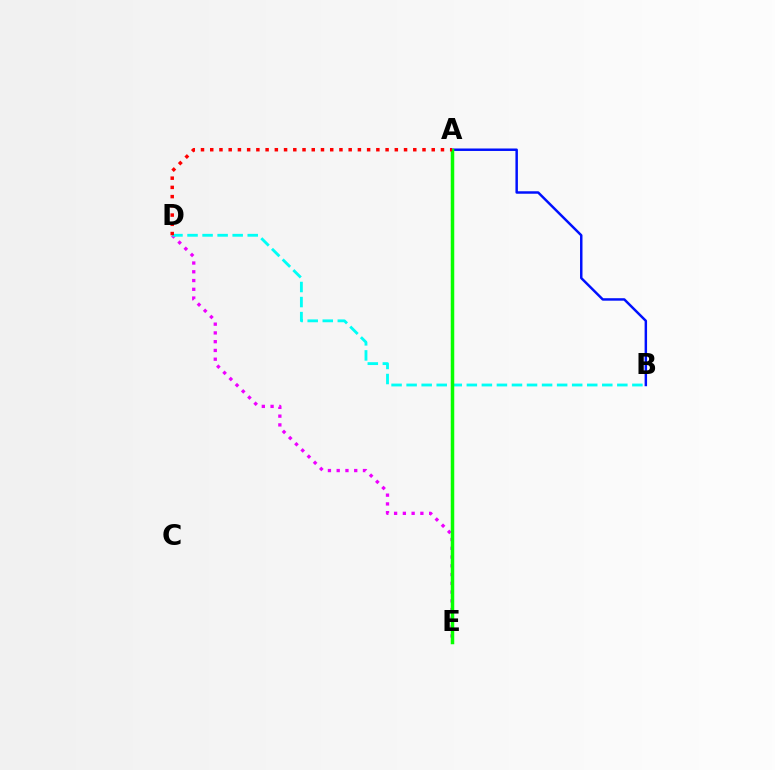{('D', 'E'): [{'color': '#ee00ff', 'line_style': 'dotted', 'thickness': 2.38}], ('A', 'E'): [{'color': '#fcf500', 'line_style': 'dotted', 'thickness': 1.52}, {'color': '#08ff00', 'line_style': 'solid', 'thickness': 2.52}], ('B', 'D'): [{'color': '#00fff6', 'line_style': 'dashed', 'thickness': 2.04}], ('A', 'B'): [{'color': '#0010ff', 'line_style': 'solid', 'thickness': 1.78}], ('A', 'D'): [{'color': '#ff0000', 'line_style': 'dotted', 'thickness': 2.51}]}